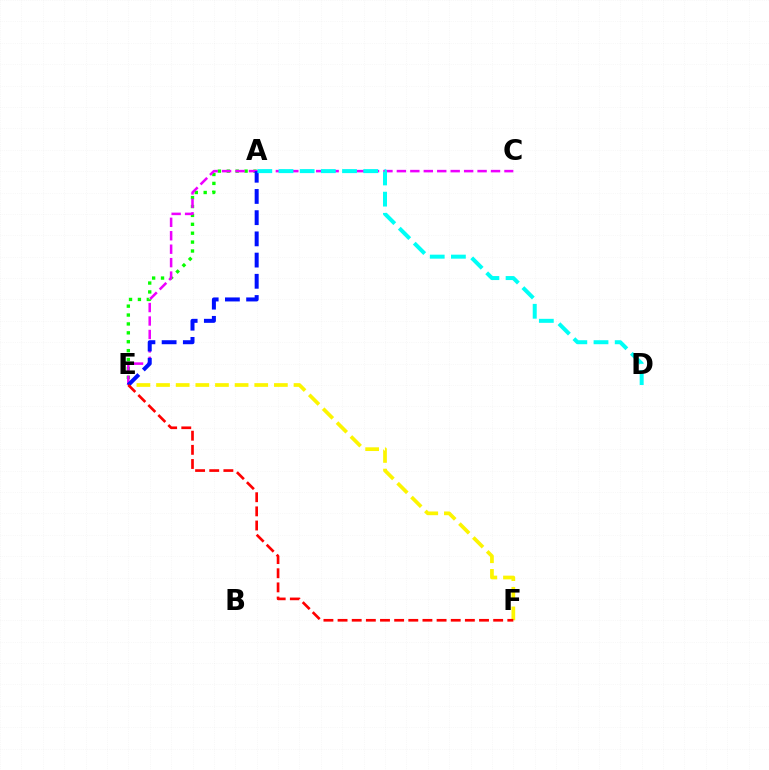{('E', 'F'): [{'color': '#fcf500', 'line_style': 'dashed', 'thickness': 2.67}, {'color': '#ff0000', 'line_style': 'dashed', 'thickness': 1.92}], ('A', 'E'): [{'color': '#08ff00', 'line_style': 'dotted', 'thickness': 2.42}, {'color': '#0010ff', 'line_style': 'dashed', 'thickness': 2.88}], ('C', 'E'): [{'color': '#ee00ff', 'line_style': 'dashed', 'thickness': 1.83}], ('A', 'D'): [{'color': '#00fff6', 'line_style': 'dashed', 'thickness': 2.88}]}